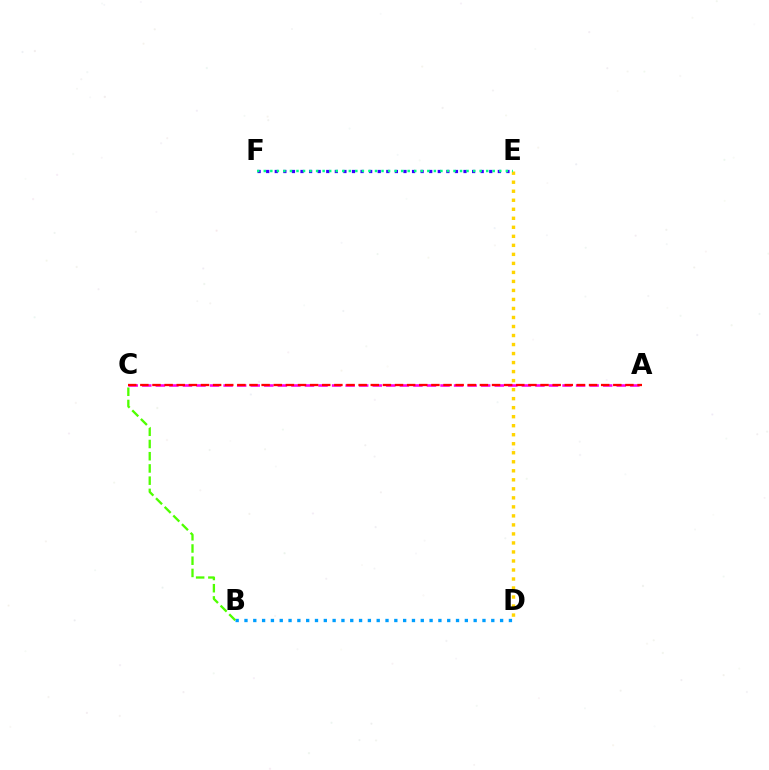{('A', 'C'): [{'color': '#ff00ed', 'line_style': 'dashed', 'thickness': 1.84}, {'color': '#ff0000', 'line_style': 'dashed', 'thickness': 1.65}], ('D', 'E'): [{'color': '#ffd500', 'line_style': 'dotted', 'thickness': 2.45}], ('B', 'D'): [{'color': '#009eff', 'line_style': 'dotted', 'thickness': 2.39}], ('E', 'F'): [{'color': '#3700ff', 'line_style': 'dotted', 'thickness': 2.33}, {'color': '#00ff86', 'line_style': 'dotted', 'thickness': 1.78}], ('B', 'C'): [{'color': '#4fff00', 'line_style': 'dashed', 'thickness': 1.66}]}